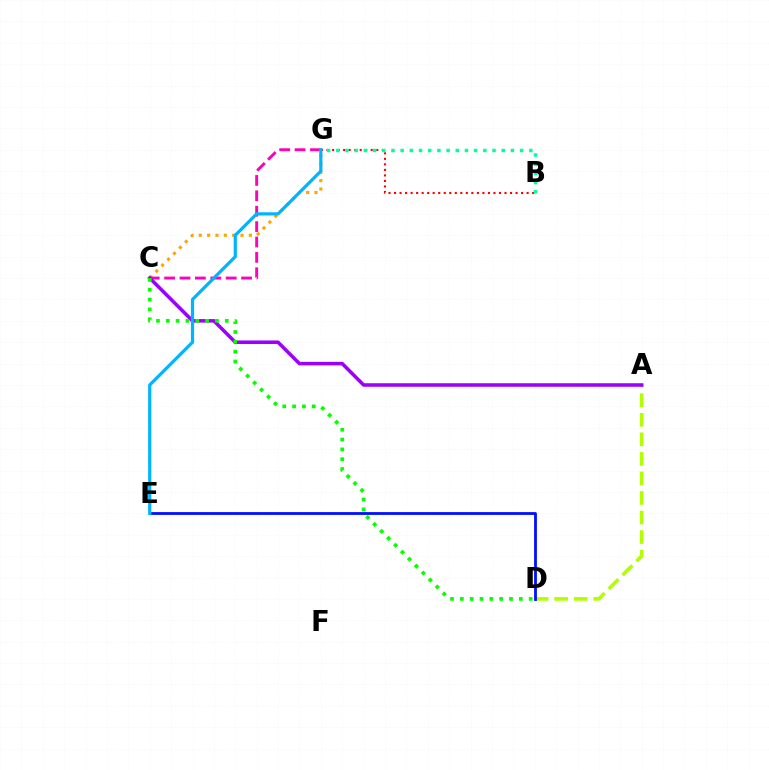{('B', 'G'): [{'color': '#ff0000', 'line_style': 'dotted', 'thickness': 1.5}, {'color': '#00ff9d', 'line_style': 'dotted', 'thickness': 2.5}], ('C', 'G'): [{'color': '#ffa500', 'line_style': 'dotted', 'thickness': 2.27}, {'color': '#ff00bd', 'line_style': 'dashed', 'thickness': 2.09}], ('A', 'D'): [{'color': '#b3ff00', 'line_style': 'dashed', 'thickness': 2.66}], ('D', 'E'): [{'color': '#0010ff', 'line_style': 'solid', 'thickness': 2.01}], ('A', 'C'): [{'color': '#9b00ff', 'line_style': 'solid', 'thickness': 2.55}], ('C', 'D'): [{'color': '#08ff00', 'line_style': 'dotted', 'thickness': 2.67}], ('E', 'G'): [{'color': '#00b5ff', 'line_style': 'solid', 'thickness': 2.31}]}